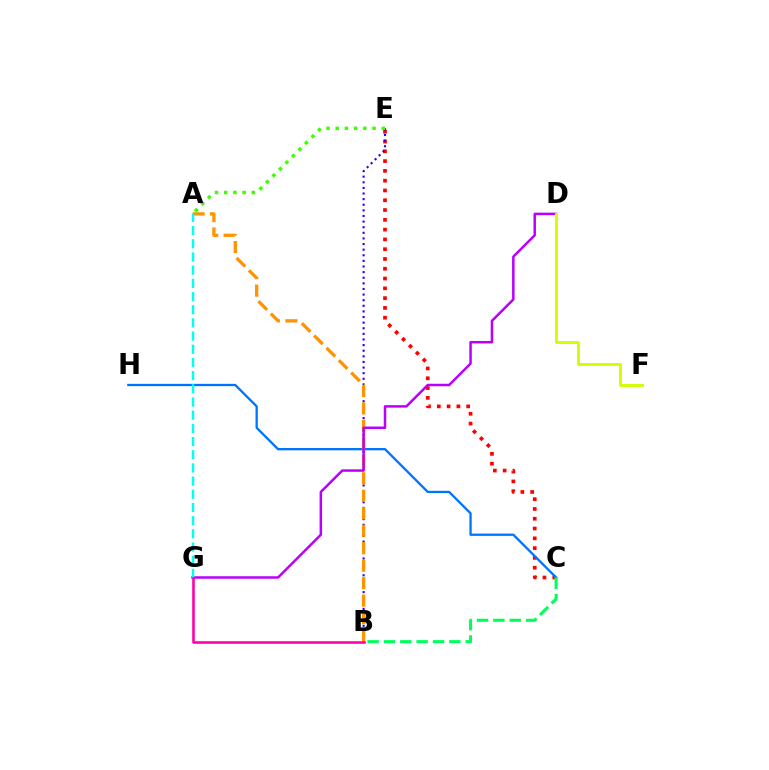{('C', 'E'): [{'color': '#ff0000', 'line_style': 'dotted', 'thickness': 2.66}], ('B', 'E'): [{'color': '#2500ff', 'line_style': 'dotted', 'thickness': 1.53}], ('C', 'H'): [{'color': '#0074ff', 'line_style': 'solid', 'thickness': 1.66}], ('A', 'B'): [{'color': '#ff9400', 'line_style': 'dashed', 'thickness': 2.37}], ('B', 'C'): [{'color': '#00ff5c', 'line_style': 'dashed', 'thickness': 2.22}], ('D', 'G'): [{'color': '#b900ff', 'line_style': 'solid', 'thickness': 1.8}], ('D', 'F'): [{'color': '#d1ff00', 'line_style': 'solid', 'thickness': 2.08}], ('A', 'E'): [{'color': '#3dff00', 'line_style': 'dotted', 'thickness': 2.5}], ('A', 'G'): [{'color': '#00fff6', 'line_style': 'dashed', 'thickness': 1.79}], ('B', 'G'): [{'color': '#ff00ac', 'line_style': 'solid', 'thickness': 1.86}]}